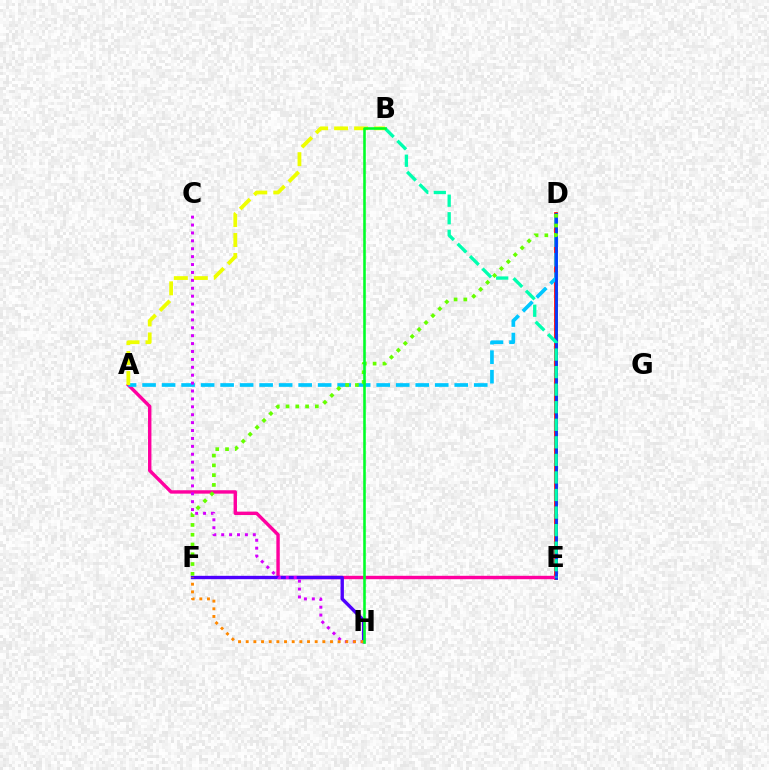{('D', 'E'): [{'color': '#ff0000', 'line_style': 'solid', 'thickness': 2.67}, {'color': '#003fff', 'line_style': 'solid', 'thickness': 2.01}], ('A', 'E'): [{'color': '#ff00a0', 'line_style': 'solid', 'thickness': 2.45}], ('A', 'D'): [{'color': '#00c7ff', 'line_style': 'dashed', 'thickness': 2.65}], ('F', 'H'): [{'color': '#4f00ff', 'line_style': 'solid', 'thickness': 2.42}, {'color': '#ff8800', 'line_style': 'dotted', 'thickness': 2.08}], ('C', 'H'): [{'color': '#d600ff', 'line_style': 'dotted', 'thickness': 2.15}], ('B', 'E'): [{'color': '#00ffaf', 'line_style': 'dashed', 'thickness': 2.39}], ('A', 'B'): [{'color': '#eeff00', 'line_style': 'dashed', 'thickness': 2.72}], ('D', 'F'): [{'color': '#66ff00', 'line_style': 'dotted', 'thickness': 2.66}], ('B', 'H'): [{'color': '#00ff27', 'line_style': 'solid', 'thickness': 1.86}]}